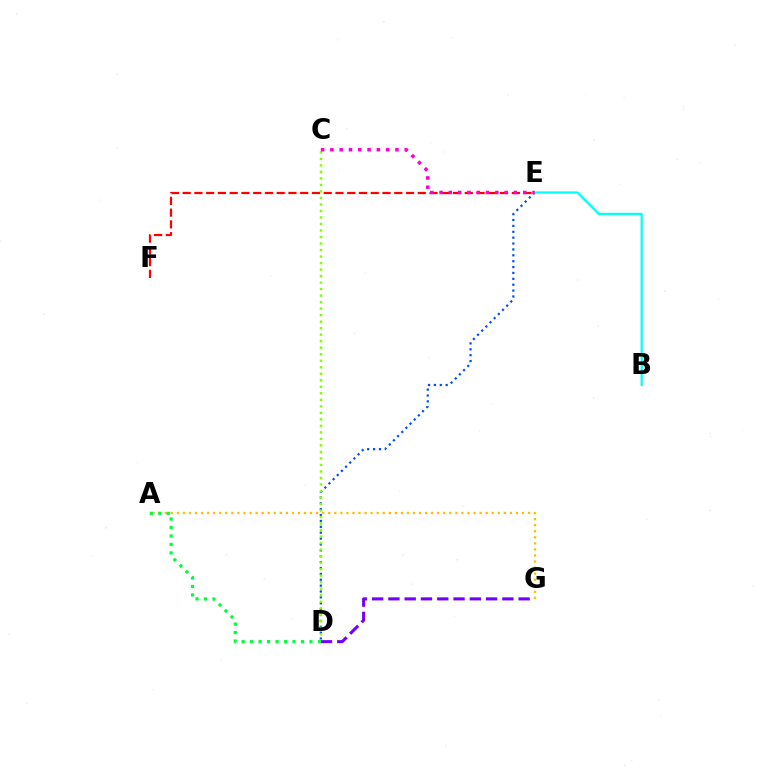{('D', 'E'): [{'color': '#004bff', 'line_style': 'dotted', 'thickness': 1.6}], ('A', 'G'): [{'color': '#ffbd00', 'line_style': 'dotted', 'thickness': 1.64}], ('B', 'E'): [{'color': '#00fff6', 'line_style': 'solid', 'thickness': 1.57}], ('E', 'F'): [{'color': '#ff0000', 'line_style': 'dashed', 'thickness': 1.6}], ('C', 'D'): [{'color': '#84ff00', 'line_style': 'dotted', 'thickness': 1.77}], ('D', 'G'): [{'color': '#7200ff', 'line_style': 'dashed', 'thickness': 2.21}], ('C', 'E'): [{'color': '#ff00cf', 'line_style': 'dotted', 'thickness': 2.53}], ('A', 'D'): [{'color': '#00ff39', 'line_style': 'dotted', 'thickness': 2.3}]}